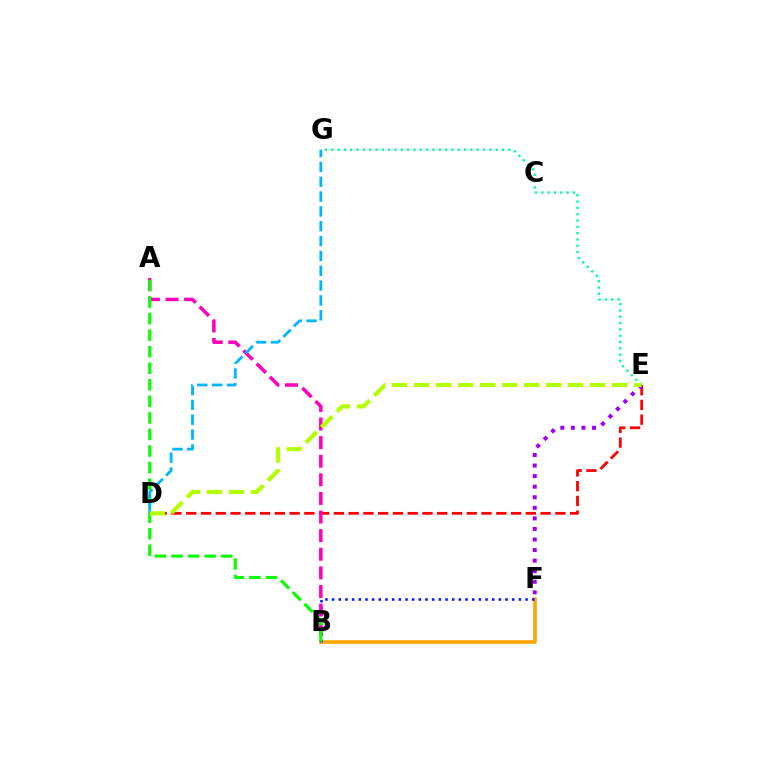{('B', 'F'): [{'color': '#ffa500', 'line_style': 'solid', 'thickness': 2.56}, {'color': '#0010ff', 'line_style': 'dotted', 'thickness': 1.81}], ('D', 'E'): [{'color': '#ff0000', 'line_style': 'dashed', 'thickness': 2.01}, {'color': '#b3ff00', 'line_style': 'dashed', 'thickness': 2.99}], ('A', 'B'): [{'color': '#ff00bd', 'line_style': 'dashed', 'thickness': 2.53}, {'color': '#08ff00', 'line_style': 'dashed', 'thickness': 2.25}], ('E', 'G'): [{'color': '#00ff9d', 'line_style': 'dotted', 'thickness': 1.72}], ('D', 'G'): [{'color': '#00b5ff', 'line_style': 'dashed', 'thickness': 2.02}], ('E', 'F'): [{'color': '#9b00ff', 'line_style': 'dotted', 'thickness': 2.87}]}